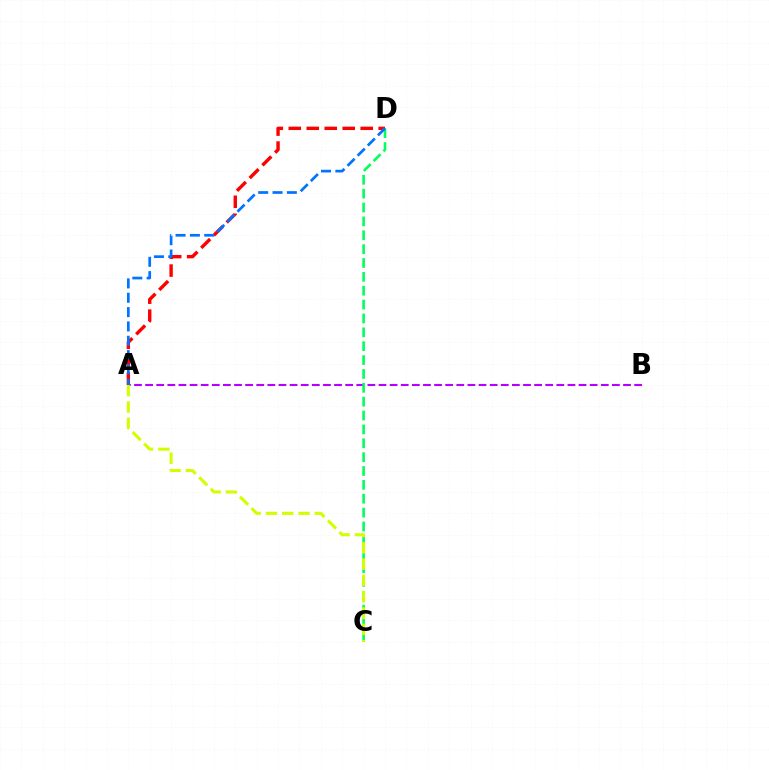{('A', 'B'): [{'color': '#b900ff', 'line_style': 'dashed', 'thickness': 1.51}], ('C', 'D'): [{'color': '#00ff5c', 'line_style': 'dashed', 'thickness': 1.88}], ('A', 'D'): [{'color': '#ff0000', 'line_style': 'dashed', 'thickness': 2.44}, {'color': '#0074ff', 'line_style': 'dashed', 'thickness': 1.95}], ('A', 'C'): [{'color': '#d1ff00', 'line_style': 'dashed', 'thickness': 2.21}]}